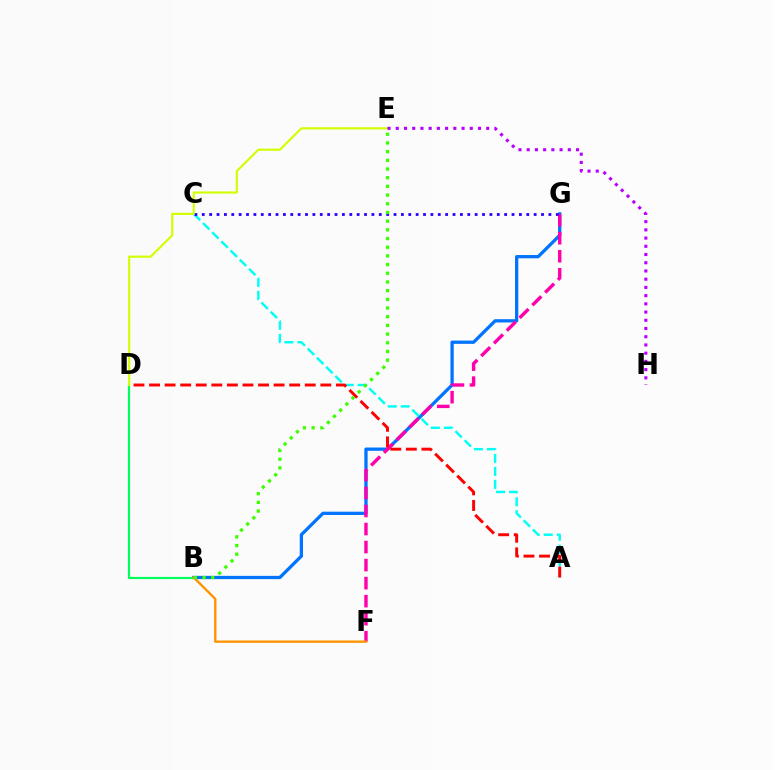{('B', 'G'): [{'color': '#0074ff', 'line_style': 'solid', 'thickness': 2.36}], ('F', 'G'): [{'color': '#ff00ac', 'line_style': 'dashed', 'thickness': 2.45}], ('B', 'D'): [{'color': '#00ff5c', 'line_style': 'solid', 'thickness': 1.57}], ('A', 'C'): [{'color': '#00fff6', 'line_style': 'dashed', 'thickness': 1.76}], ('C', 'G'): [{'color': '#2500ff', 'line_style': 'dotted', 'thickness': 2.0}], ('A', 'D'): [{'color': '#ff0000', 'line_style': 'dashed', 'thickness': 2.12}], ('D', 'E'): [{'color': '#d1ff00', 'line_style': 'solid', 'thickness': 1.55}], ('B', 'F'): [{'color': '#ff9400', 'line_style': 'solid', 'thickness': 1.7}], ('E', 'H'): [{'color': '#b900ff', 'line_style': 'dotted', 'thickness': 2.23}], ('B', 'E'): [{'color': '#3dff00', 'line_style': 'dotted', 'thickness': 2.36}]}